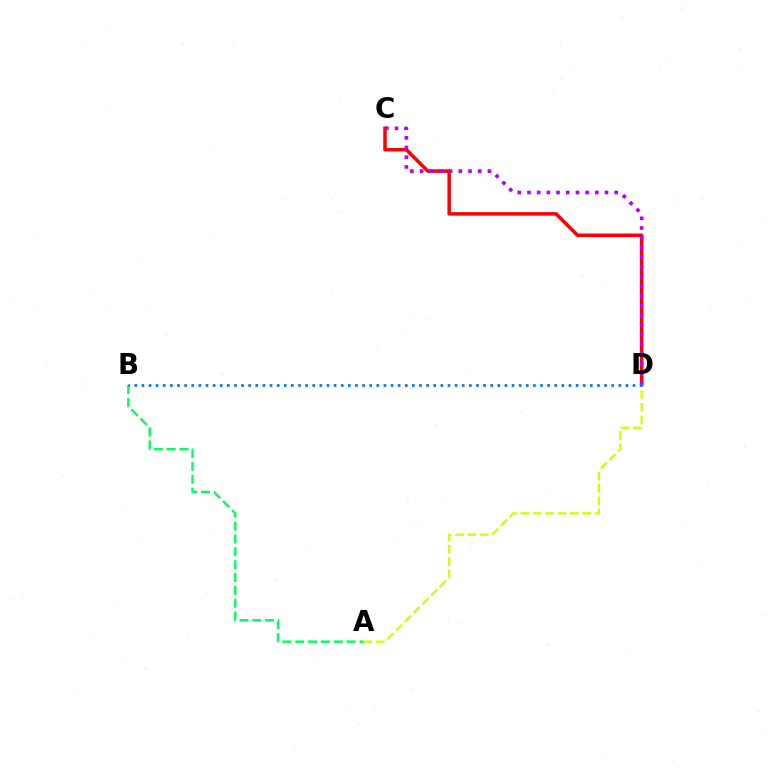{('A', 'B'): [{'color': '#00ff5c', 'line_style': 'dashed', 'thickness': 1.75}], ('C', 'D'): [{'color': '#ff0000', 'line_style': 'solid', 'thickness': 2.54}, {'color': '#b900ff', 'line_style': 'dotted', 'thickness': 2.63}], ('A', 'D'): [{'color': '#d1ff00', 'line_style': 'dashed', 'thickness': 1.68}], ('B', 'D'): [{'color': '#0074ff', 'line_style': 'dotted', 'thickness': 1.93}]}